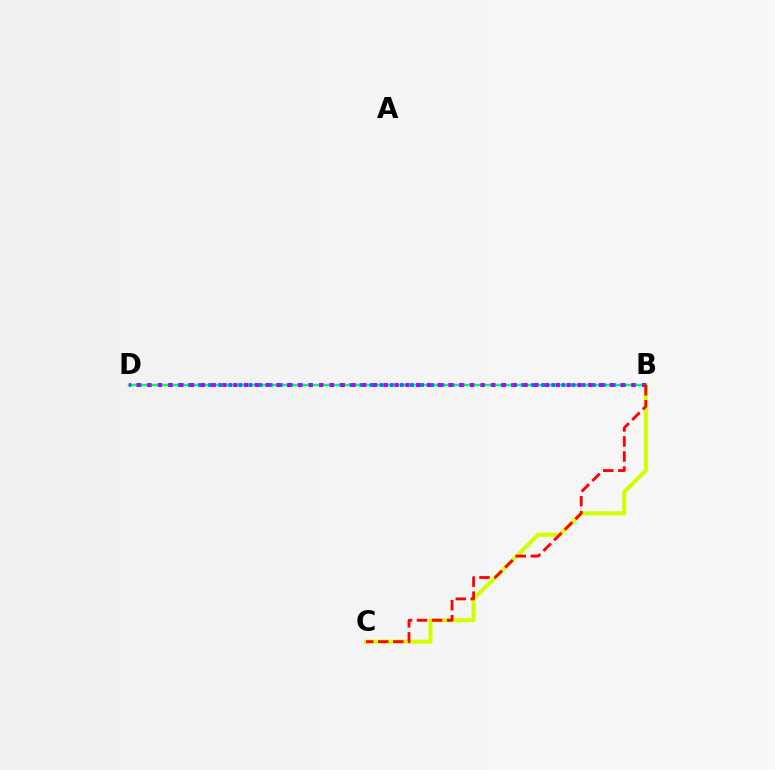{('B', 'C'): [{'color': '#d1ff00', 'line_style': 'solid', 'thickness': 2.92}, {'color': '#ff0000', 'line_style': 'dashed', 'thickness': 2.04}], ('B', 'D'): [{'color': '#00ff5c', 'line_style': 'solid', 'thickness': 1.75}, {'color': '#0074ff', 'line_style': 'dotted', 'thickness': 2.74}, {'color': '#b900ff', 'line_style': 'dotted', 'thickness': 2.92}]}